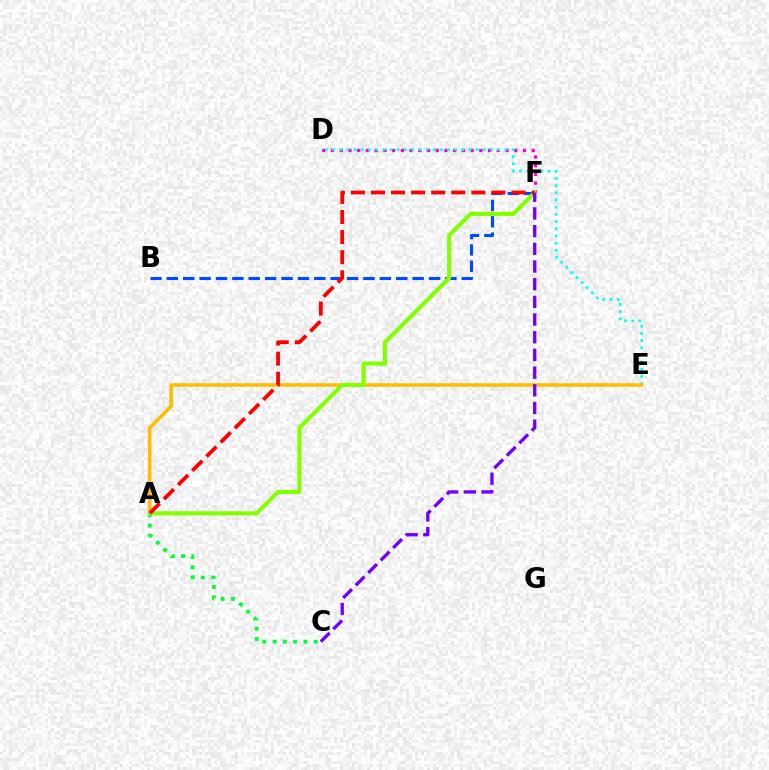{('B', 'F'): [{'color': '#004bff', 'line_style': 'dashed', 'thickness': 2.23}], ('D', 'F'): [{'color': '#ff00cf', 'line_style': 'dotted', 'thickness': 2.37}], ('A', 'C'): [{'color': '#00ff39', 'line_style': 'dotted', 'thickness': 2.79}], ('D', 'E'): [{'color': '#00fff6', 'line_style': 'dotted', 'thickness': 1.95}], ('A', 'E'): [{'color': '#ffbd00', 'line_style': 'solid', 'thickness': 2.56}], ('A', 'F'): [{'color': '#84ff00', 'line_style': 'solid', 'thickness': 2.95}, {'color': '#ff0000', 'line_style': 'dashed', 'thickness': 2.73}], ('C', 'F'): [{'color': '#7200ff', 'line_style': 'dashed', 'thickness': 2.4}]}